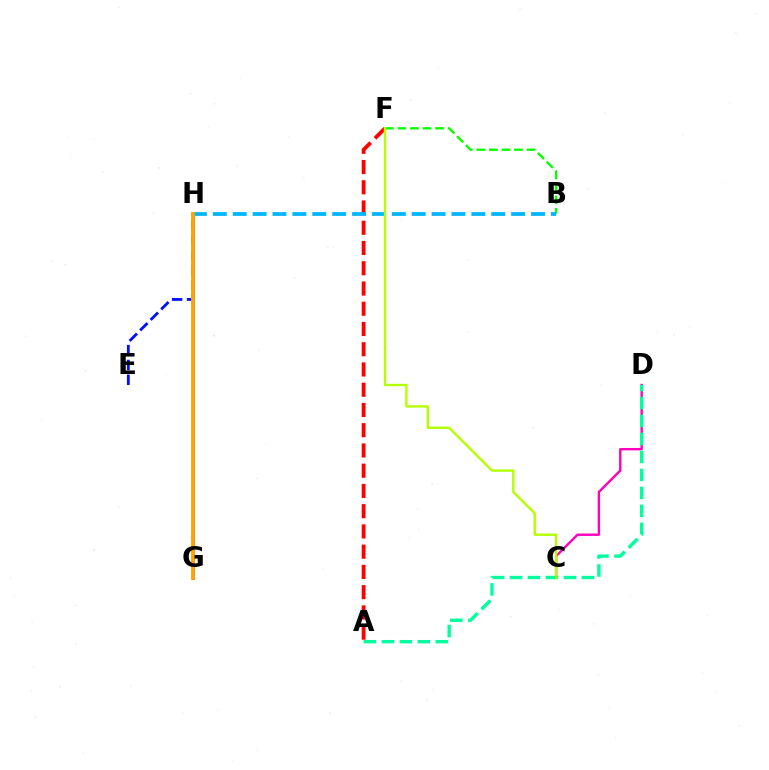{('A', 'F'): [{'color': '#ff0000', 'line_style': 'dashed', 'thickness': 2.75}], ('B', 'F'): [{'color': '#08ff00', 'line_style': 'dashed', 'thickness': 1.7}], ('E', 'H'): [{'color': '#0010ff', 'line_style': 'dashed', 'thickness': 2.02}], ('C', 'D'): [{'color': '#ff00bd', 'line_style': 'solid', 'thickness': 1.72}], ('G', 'H'): [{'color': '#9b00ff', 'line_style': 'solid', 'thickness': 2.17}, {'color': '#ffa500', 'line_style': 'solid', 'thickness': 2.78}], ('A', 'D'): [{'color': '#00ff9d', 'line_style': 'dashed', 'thickness': 2.44}], ('B', 'H'): [{'color': '#00b5ff', 'line_style': 'dashed', 'thickness': 2.7}], ('C', 'F'): [{'color': '#b3ff00', 'line_style': 'solid', 'thickness': 1.72}]}